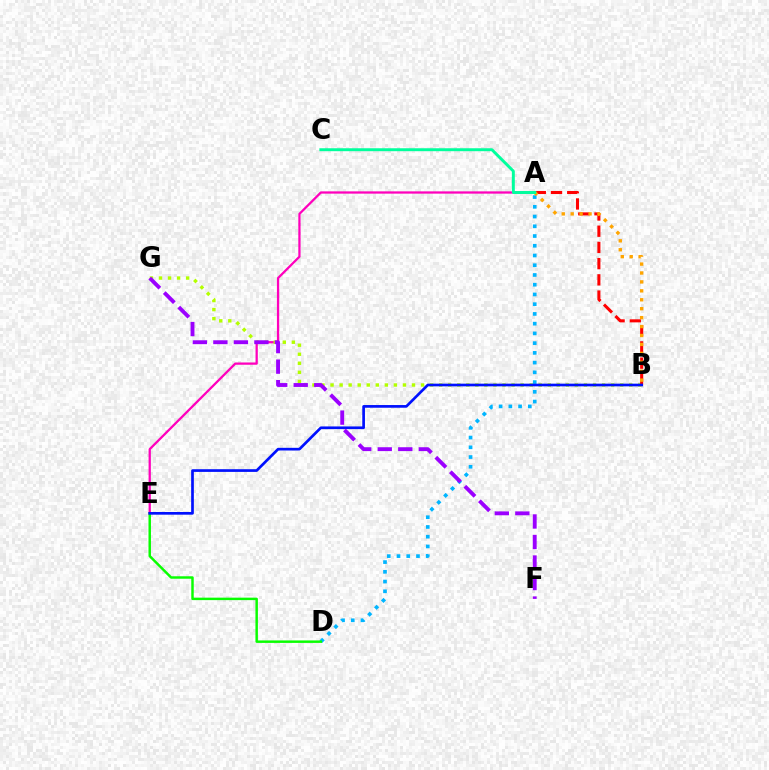{('A', 'E'): [{'color': '#ff00bd', 'line_style': 'solid', 'thickness': 1.63}], ('B', 'G'): [{'color': '#b3ff00', 'line_style': 'dotted', 'thickness': 2.46}], ('A', 'D'): [{'color': '#00b5ff', 'line_style': 'dotted', 'thickness': 2.65}], ('A', 'B'): [{'color': '#ff0000', 'line_style': 'dashed', 'thickness': 2.2}, {'color': '#ffa500', 'line_style': 'dotted', 'thickness': 2.43}], ('A', 'C'): [{'color': '#00ff9d', 'line_style': 'solid', 'thickness': 2.12}], ('D', 'E'): [{'color': '#08ff00', 'line_style': 'solid', 'thickness': 1.77}], ('B', 'E'): [{'color': '#0010ff', 'line_style': 'solid', 'thickness': 1.94}], ('F', 'G'): [{'color': '#9b00ff', 'line_style': 'dashed', 'thickness': 2.79}]}